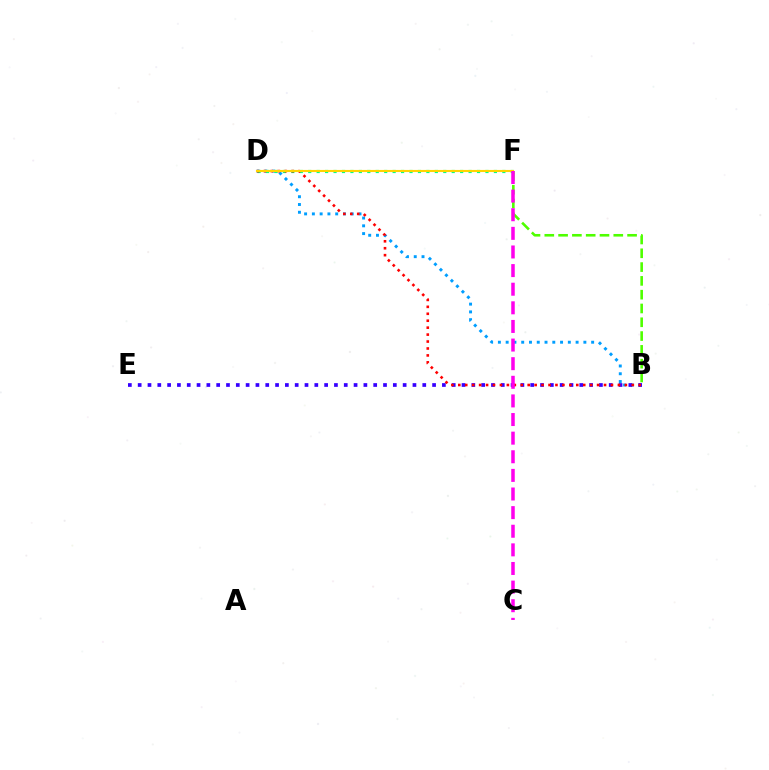{('B', 'D'): [{'color': '#009eff', 'line_style': 'dotted', 'thickness': 2.11}, {'color': '#ff0000', 'line_style': 'dotted', 'thickness': 1.89}], ('B', 'E'): [{'color': '#3700ff', 'line_style': 'dotted', 'thickness': 2.67}], ('D', 'F'): [{'color': '#00ff86', 'line_style': 'dotted', 'thickness': 2.29}, {'color': '#ffd500', 'line_style': 'solid', 'thickness': 1.52}], ('B', 'F'): [{'color': '#4fff00', 'line_style': 'dashed', 'thickness': 1.87}], ('C', 'F'): [{'color': '#ff00ed', 'line_style': 'dashed', 'thickness': 2.53}]}